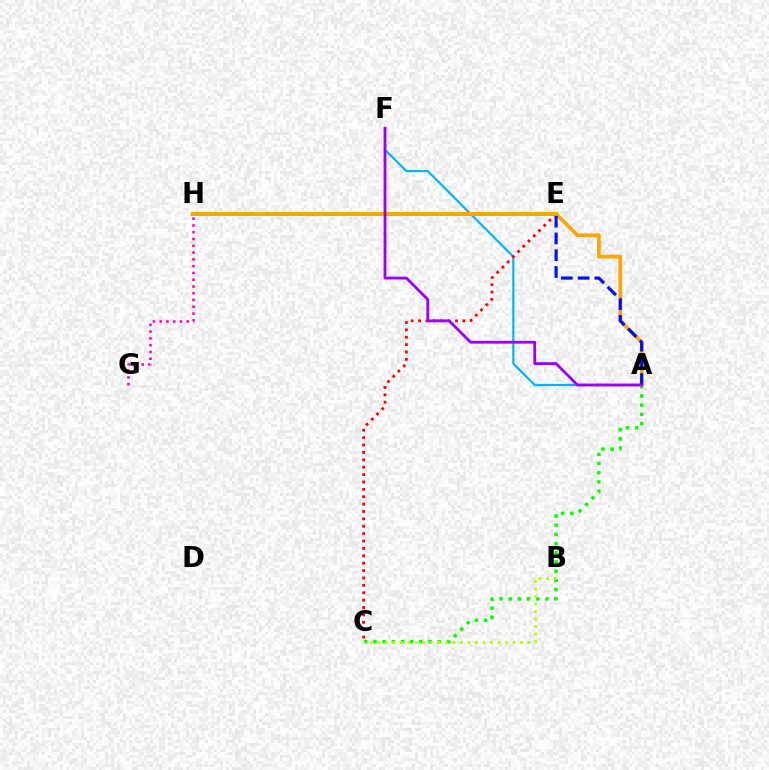{('A', 'F'): [{'color': '#00b5ff', 'line_style': 'solid', 'thickness': 1.58}, {'color': '#9b00ff', 'line_style': 'solid', 'thickness': 2.03}], ('A', 'C'): [{'color': '#08ff00', 'line_style': 'dotted', 'thickness': 2.5}], ('C', 'E'): [{'color': '#ff0000', 'line_style': 'dotted', 'thickness': 2.01}], ('G', 'H'): [{'color': '#ff00bd', 'line_style': 'dotted', 'thickness': 1.84}], ('E', 'H'): [{'color': '#00ff9d', 'line_style': 'solid', 'thickness': 2.88}], ('B', 'C'): [{'color': '#b3ff00', 'line_style': 'dotted', 'thickness': 2.04}], ('A', 'H'): [{'color': '#ffa500', 'line_style': 'solid', 'thickness': 2.7}], ('A', 'E'): [{'color': '#0010ff', 'line_style': 'dashed', 'thickness': 2.28}]}